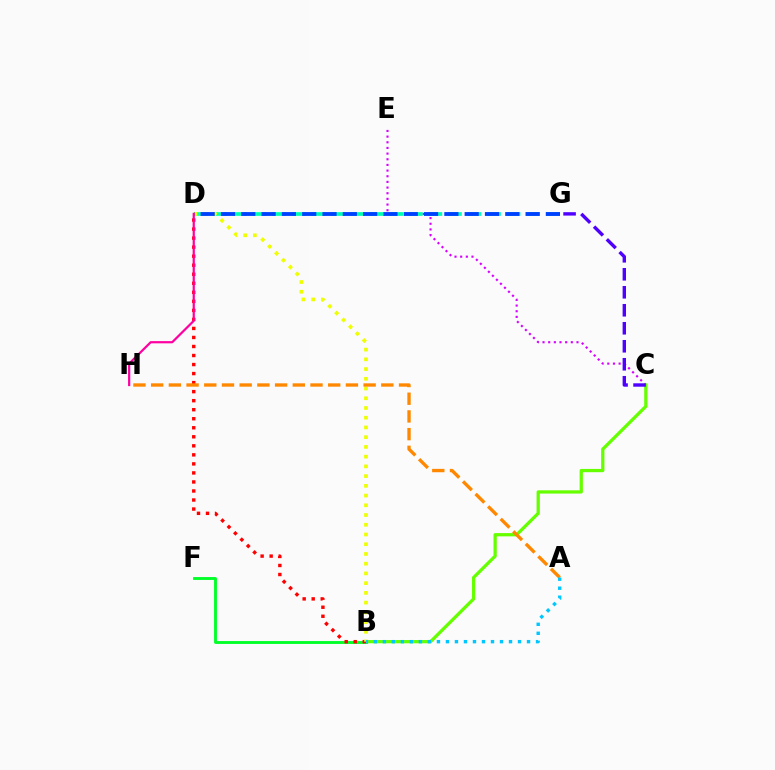{('C', 'E'): [{'color': '#d600ff', 'line_style': 'dotted', 'thickness': 1.54}], ('B', 'F'): [{'color': '#00ff27', 'line_style': 'solid', 'thickness': 2.06}], ('B', 'C'): [{'color': '#66ff00', 'line_style': 'solid', 'thickness': 2.34}], ('D', 'G'): [{'color': '#00ffaf', 'line_style': 'dashed', 'thickness': 2.66}, {'color': '#003fff', 'line_style': 'dashed', 'thickness': 2.76}], ('B', 'D'): [{'color': '#ff0000', 'line_style': 'dotted', 'thickness': 2.45}, {'color': '#eeff00', 'line_style': 'dotted', 'thickness': 2.64}], ('A', 'H'): [{'color': '#ff8800', 'line_style': 'dashed', 'thickness': 2.41}], ('D', 'H'): [{'color': '#ff00a0', 'line_style': 'solid', 'thickness': 1.6}], ('A', 'B'): [{'color': '#00c7ff', 'line_style': 'dotted', 'thickness': 2.45}], ('C', 'G'): [{'color': '#4f00ff', 'line_style': 'dashed', 'thickness': 2.44}]}